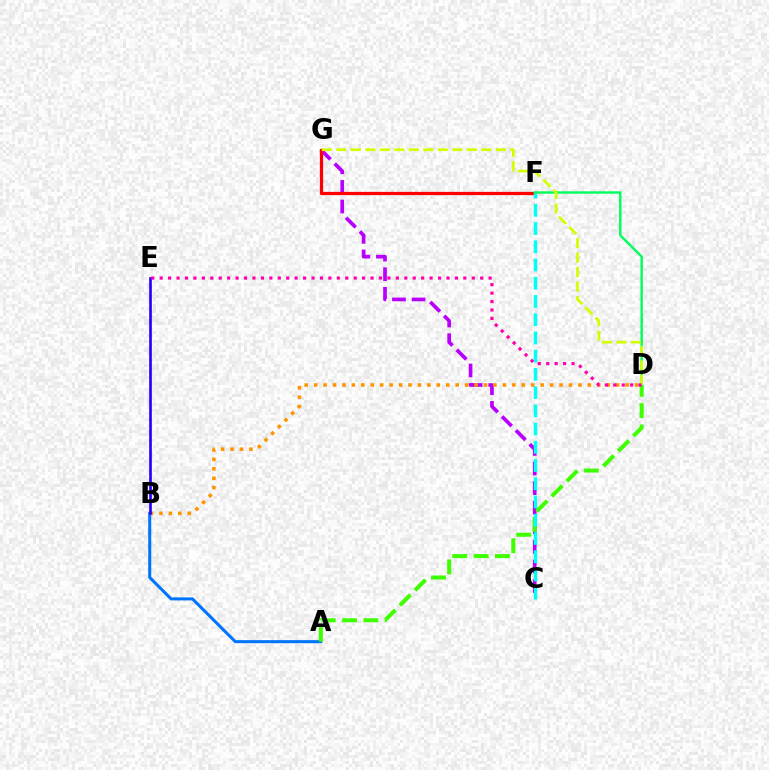{('C', 'G'): [{'color': '#b900ff', 'line_style': 'dashed', 'thickness': 2.66}], ('F', 'G'): [{'color': '#ff0000', 'line_style': 'solid', 'thickness': 2.34}], ('A', 'B'): [{'color': '#0074ff', 'line_style': 'solid', 'thickness': 2.19}], ('B', 'D'): [{'color': '#ff9400', 'line_style': 'dotted', 'thickness': 2.56}], ('A', 'D'): [{'color': '#3dff00', 'line_style': 'dashed', 'thickness': 2.9}], ('D', 'F'): [{'color': '#00ff5c', 'line_style': 'solid', 'thickness': 1.74}], ('B', 'E'): [{'color': '#2500ff', 'line_style': 'solid', 'thickness': 1.92}], ('D', 'G'): [{'color': '#d1ff00', 'line_style': 'dashed', 'thickness': 1.97}], ('C', 'F'): [{'color': '#00fff6', 'line_style': 'dashed', 'thickness': 2.48}], ('D', 'E'): [{'color': '#ff00ac', 'line_style': 'dotted', 'thickness': 2.29}]}